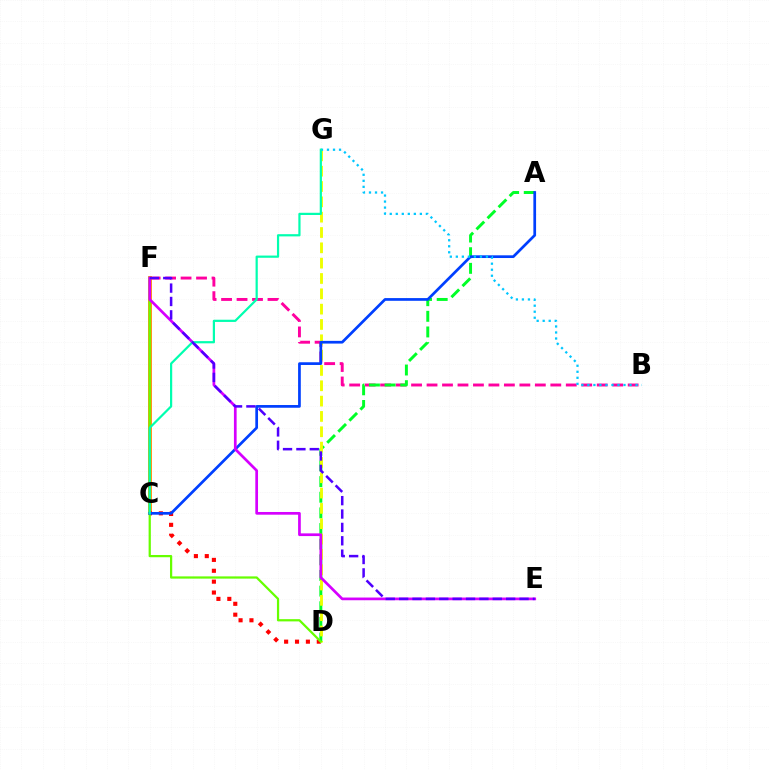{('B', 'F'): [{'color': '#ff00a0', 'line_style': 'dashed', 'thickness': 2.1}], ('C', 'F'): [{'color': '#ff8800', 'line_style': 'solid', 'thickness': 2.73}], ('C', 'D'): [{'color': '#ff0000', 'line_style': 'dotted', 'thickness': 2.96}], ('A', 'D'): [{'color': '#00ff27', 'line_style': 'dashed', 'thickness': 2.13}], ('D', 'G'): [{'color': '#eeff00', 'line_style': 'dashed', 'thickness': 2.08}], ('D', 'F'): [{'color': '#66ff00', 'line_style': 'solid', 'thickness': 1.61}], ('A', 'C'): [{'color': '#003fff', 'line_style': 'solid', 'thickness': 1.95}], ('E', 'F'): [{'color': '#d600ff', 'line_style': 'solid', 'thickness': 1.95}, {'color': '#4f00ff', 'line_style': 'dashed', 'thickness': 1.82}], ('B', 'G'): [{'color': '#00c7ff', 'line_style': 'dotted', 'thickness': 1.64}], ('C', 'G'): [{'color': '#00ffaf', 'line_style': 'solid', 'thickness': 1.59}]}